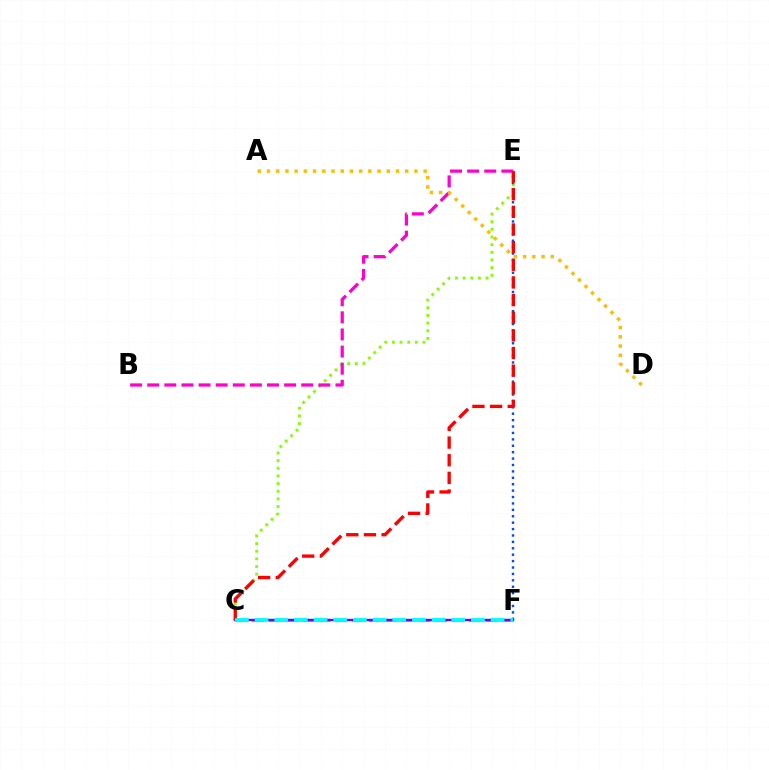{('C', 'E'): [{'color': '#84ff00', 'line_style': 'dotted', 'thickness': 2.08}, {'color': '#ff0000', 'line_style': 'dashed', 'thickness': 2.4}], ('C', 'F'): [{'color': '#00ff39', 'line_style': 'dashed', 'thickness': 2.26}, {'color': '#7200ff', 'line_style': 'solid', 'thickness': 1.7}, {'color': '#00fff6', 'line_style': 'dashed', 'thickness': 2.67}], ('E', 'F'): [{'color': '#004bff', 'line_style': 'dotted', 'thickness': 1.74}], ('B', 'E'): [{'color': '#ff00cf', 'line_style': 'dashed', 'thickness': 2.32}], ('A', 'D'): [{'color': '#ffbd00', 'line_style': 'dotted', 'thickness': 2.5}]}